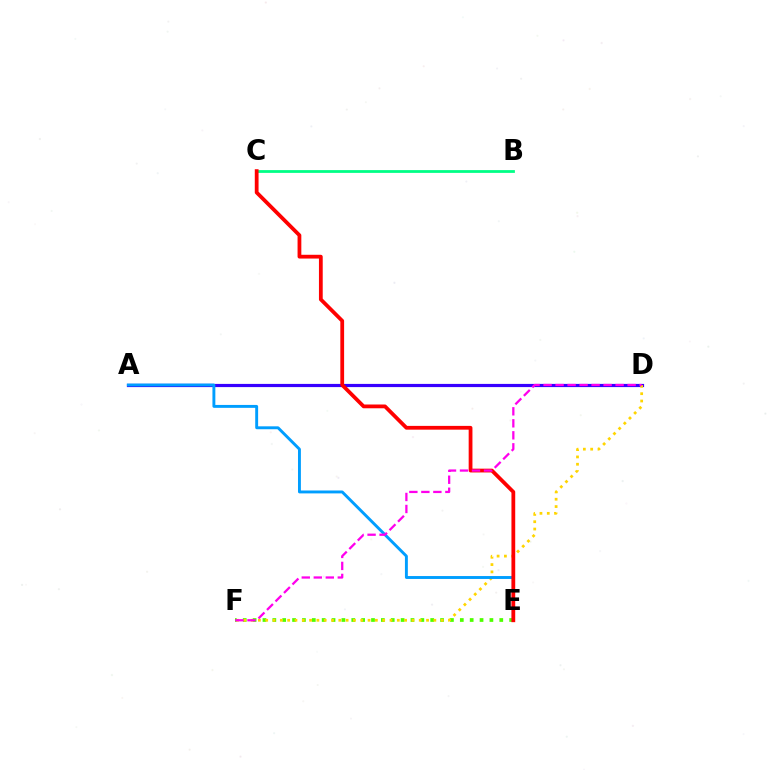{('A', 'D'): [{'color': '#3700ff', 'line_style': 'solid', 'thickness': 2.29}], ('E', 'F'): [{'color': '#4fff00', 'line_style': 'dotted', 'thickness': 2.68}], ('D', 'F'): [{'color': '#ffd500', 'line_style': 'dotted', 'thickness': 1.99}, {'color': '#ff00ed', 'line_style': 'dashed', 'thickness': 1.63}], ('B', 'C'): [{'color': '#00ff86', 'line_style': 'solid', 'thickness': 2.0}], ('A', 'E'): [{'color': '#009eff', 'line_style': 'solid', 'thickness': 2.09}], ('C', 'E'): [{'color': '#ff0000', 'line_style': 'solid', 'thickness': 2.72}]}